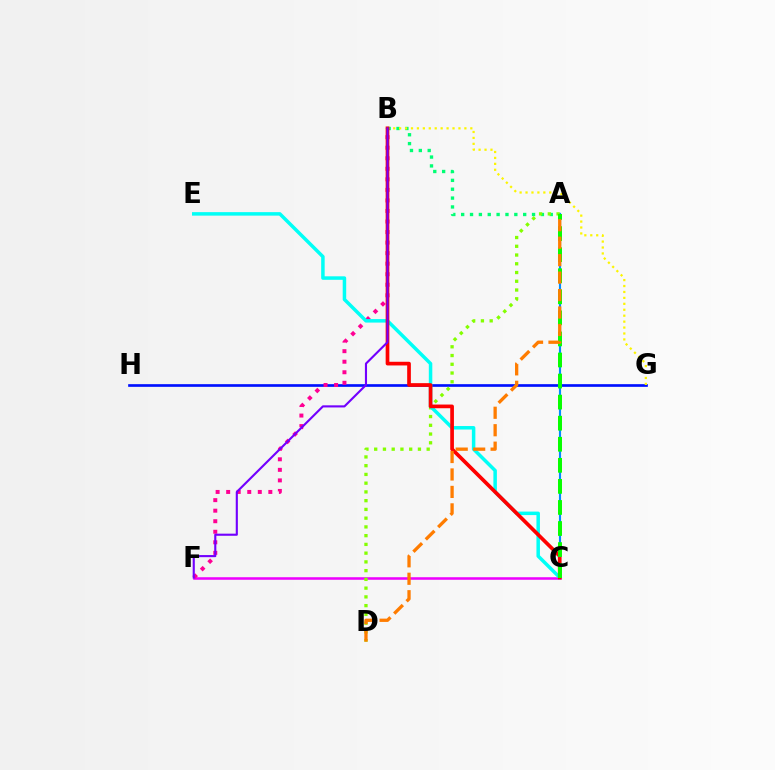{('A', 'B'): [{'color': '#00ff74', 'line_style': 'dotted', 'thickness': 2.41}], ('G', 'H'): [{'color': '#0010ff', 'line_style': 'solid', 'thickness': 1.92}], ('A', 'C'): [{'color': '#008cff', 'line_style': 'solid', 'thickness': 1.53}, {'color': '#08ff00', 'line_style': 'dashed', 'thickness': 2.86}], ('B', 'G'): [{'color': '#fcf500', 'line_style': 'dotted', 'thickness': 1.61}], ('C', 'F'): [{'color': '#ee00ff', 'line_style': 'solid', 'thickness': 1.83}], ('A', 'D'): [{'color': '#84ff00', 'line_style': 'dotted', 'thickness': 2.38}, {'color': '#ff7c00', 'line_style': 'dashed', 'thickness': 2.37}], ('B', 'F'): [{'color': '#ff0094', 'line_style': 'dotted', 'thickness': 2.86}, {'color': '#7200ff', 'line_style': 'solid', 'thickness': 1.53}], ('C', 'E'): [{'color': '#00fff6', 'line_style': 'solid', 'thickness': 2.52}], ('B', 'C'): [{'color': '#ff0000', 'line_style': 'solid', 'thickness': 2.65}]}